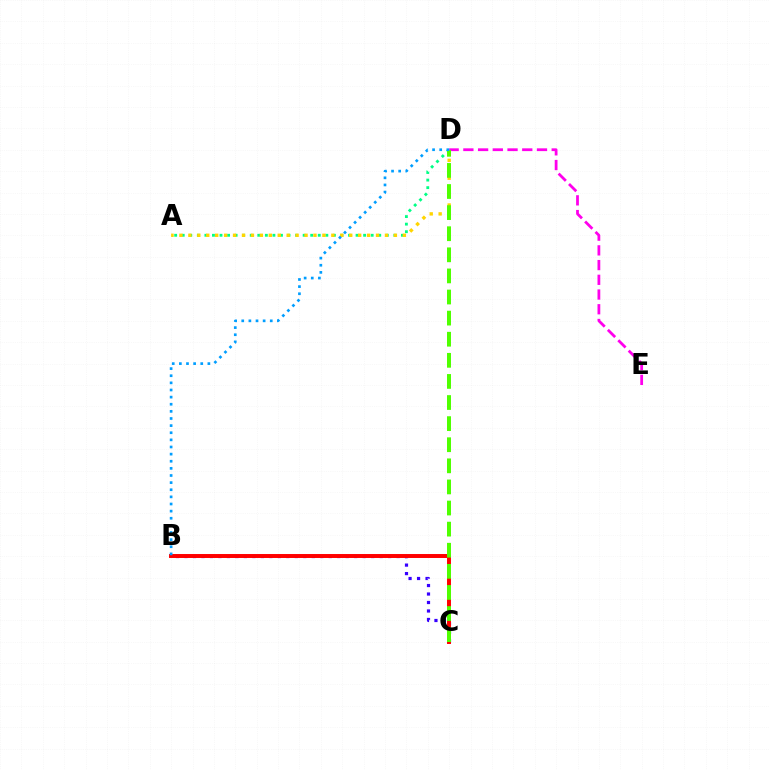{('A', 'D'): [{'color': '#00ff86', 'line_style': 'dotted', 'thickness': 2.05}, {'color': '#ffd500', 'line_style': 'dotted', 'thickness': 2.43}], ('B', 'C'): [{'color': '#3700ff', 'line_style': 'dotted', 'thickness': 2.31}, {'color': '#ff0000', 'line_style': 'solid', 'thickness': 2.85}], ('D', 'E'): [{'color': '#ff00ed', 'line_style': 'dashed', 'thickness': 2.0}], ('C', 'D'): [{'color': '#4fff00', 'line_style': 'dashed', 'thickness': 2.87}], ('B', 'D'): [{'color': '#009eff', 'line_style': 'dotted', 'thickness': 1.94}]}